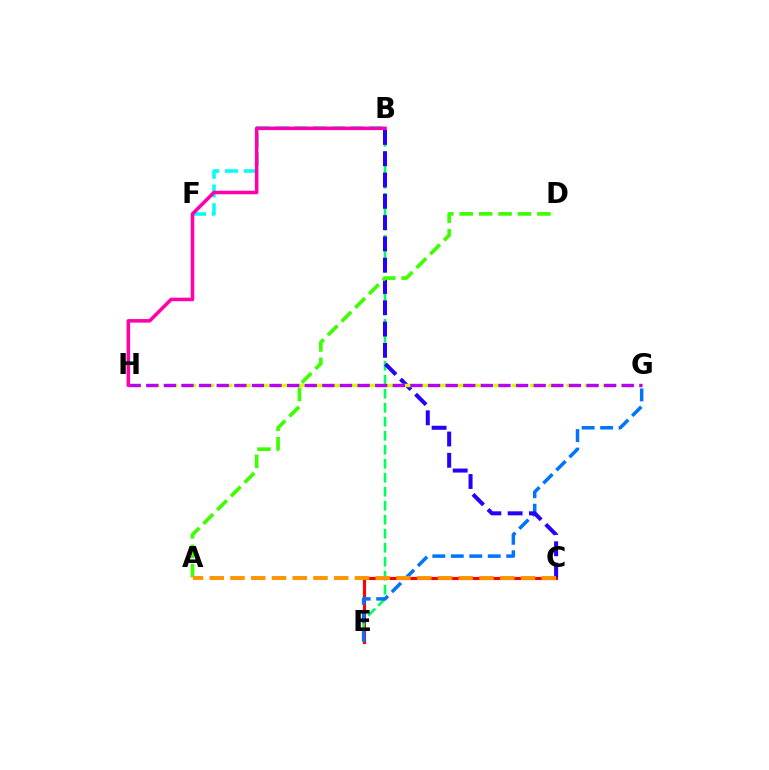{('B', 'F'): [{'color': '#00fff6', 'line_style': 'dashed', 'thickness': 2.55}], ('C', 'E'): [{'color': '#ff0000', 'line_style': 'solid', 'thickness': 2.27}], ('B', 'E'): [{'color': '#00ff5c', 'line_style': 'dashed', 'thickness': 1.9}], ('E', 'G'): [{'color': '#0074ff', 'line_style': 'dashed', 'thickness': 2.51}], ('B', 'C'): [{'color': '#2500ff', 'line_style': 'dashed', 'thickness': 2.89}], ('A', 'D'): [{'color': '#3dff00', 'line_style': 'dashed', 'thickness': 2.64}], ('A', 'C'): [{'color': '#ff9400', 'line_style': 'dashed', 'thickness': 2.82}], ('G', 'H'): [{'color': '#d1ff00', 'line_style': 'dashed', 'thickness': 2.48}, {'color': '#b900ff', 'line_style': 'dashed', 'thickness': 2.39}], ('B', 'H'): [{'color': '#ff00ac', 'line_style': 'solid', 'thickness': 2.55}]}